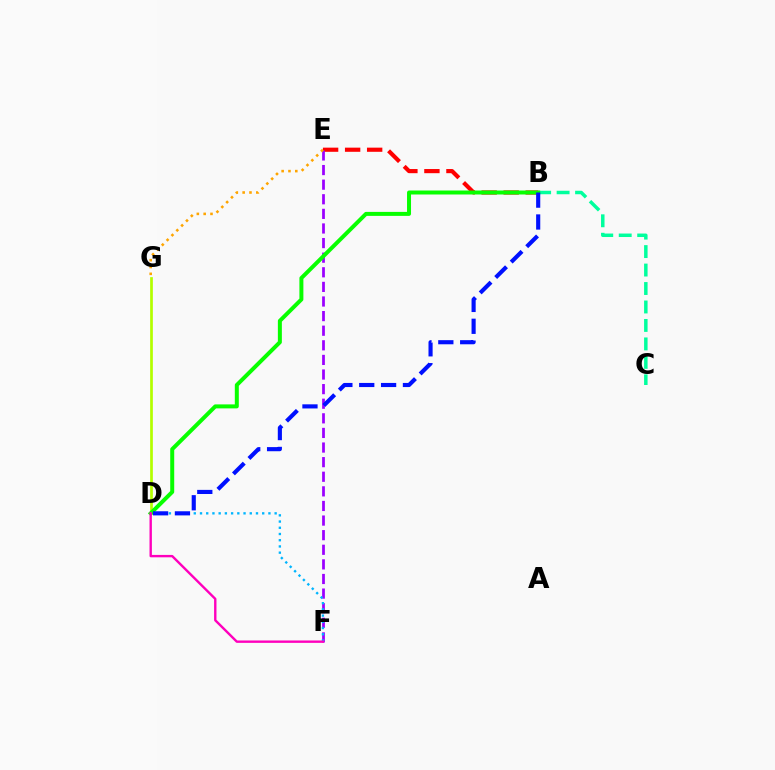{('B', 'C'): [{'color': '#00ff9d', 'line_style': 'dashed', 'thickness': 2.51}], ('D', 'G'): [{'color': '#b3ff00', 'line_style': 'solid', 'thickness': 1.95}], ('B', 'E'): [{'color': '#ff0000', 'line_style': 'dashed', 'thickness': 2.99}], ('E', 'F'): [{'color': '#9b00ff', 'line_style': 'dashed', 'thickness': 1.98}], ('D', 'F'): [{'color': '#00b5ff', 'line_style': 'dotted', 'thickness': 1.69}, {'color': '#ff00bd', 'line_style': 'solid', 'thickness': 1.72}], ('B', 'D'): [{'color': '#08ff00', 'line_style': 'solid', 'thickness': 2.87}, {'color': '#0010ff', 'line_style': 'dashed', 'thickness': 2.97}], ('E', 'G'): [{'color': '#ffa500', 'line_style': 'dotted', 'thickness': 1.86}]}